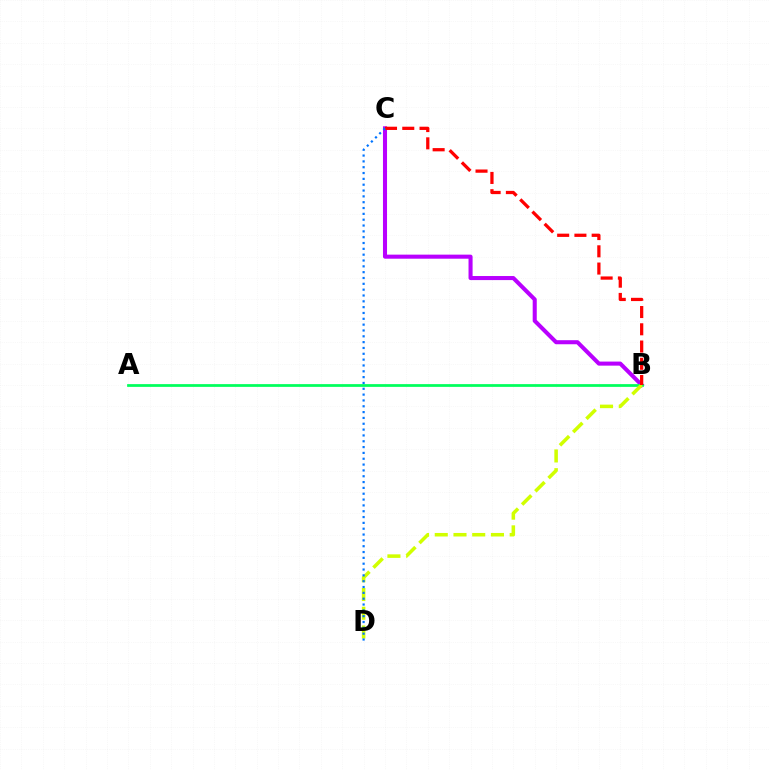{('B', 'C'): [{'color': '#b900ff', 'line_style': 'solid', 'thickness': 2.92}, {'color': '#ff0000', 'line_style': 'dashed', 'thickness': 2.34}], ('A', 'B'): [{'color': '#00ff5c', 'line_style': 'solid', 'thickness': 1.98}], ('B', 'D'): [{'color': '#d1ff00', 'line_style': 'dashed', 'thickness': 2.54}], ('C', 'D'): [{'color': '#0074ff', 'line_style': 'dotted', 'thickness': 1.58}]}